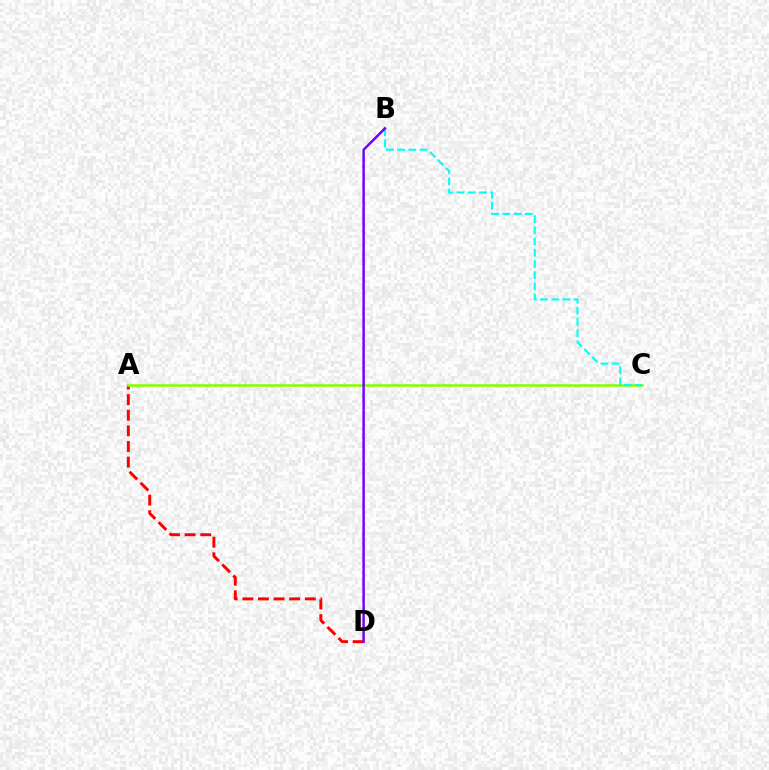{('A', 'D'): [{'color': '#ff0000', 'line_style': 'dashed', 'thickness': 2.12}], ('A', 'C'): [{'color': '#84ff00', 'line_style': 'solid', 'thickness': 1.85}], ('B', 'C'): [{'color': '#00fff6', 'line_style': 'dashed', 'thickness': 1.52}], ('B', 'D'): [{'color': '#7200ff', 'line_style': 'solid', 'thickness': 1.77}]}